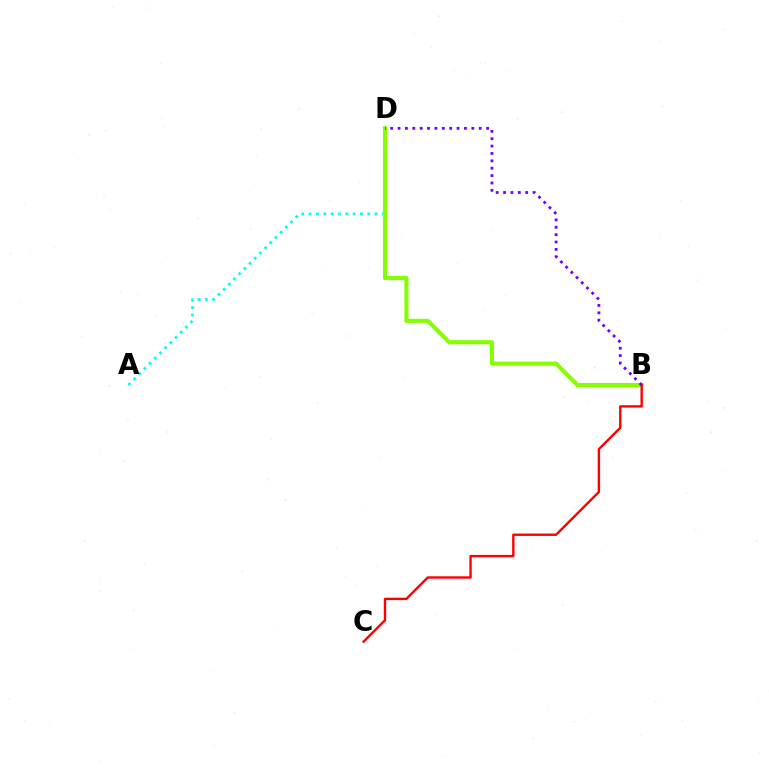{('A', 'D'): [{'color': '#00fff6', 'line_style': 'dotted', 'thickness': 1.99}], ('B', 'D'): [{'color': '#84ff00', 'line_style': 'solid', 'thickness': 2.95}, {'color': '#7200ff', 'line_style': 'dotted', 'thickness': 2.0}], ('B', 'C'): [{'color': '#ff0000', 'line_style': 'solid', 'thickness': 1.73}]}